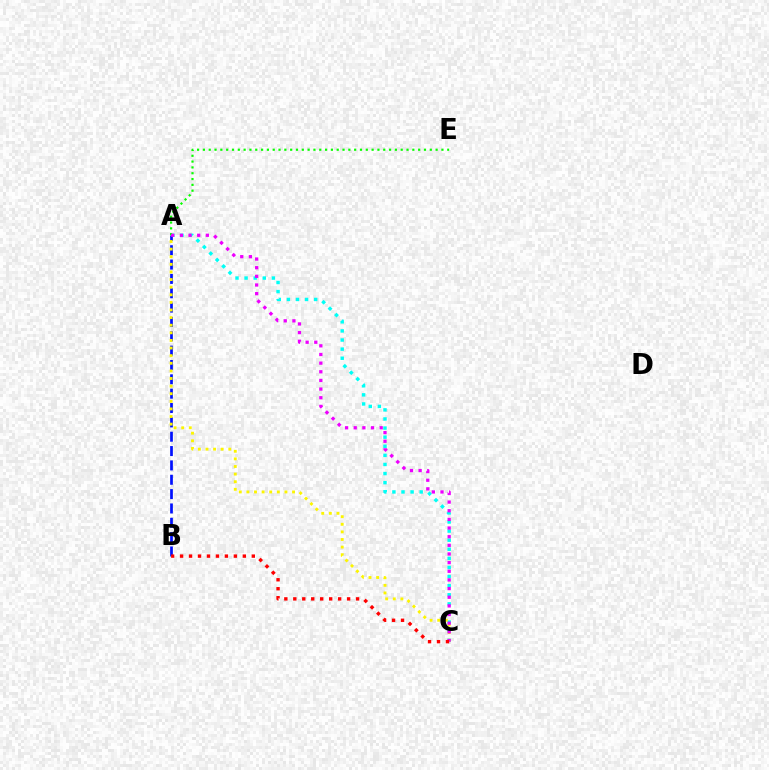{('A', 'C'): [{'color': '#00fff6', 'line_style': 'dotted', 'thickness': 2.47}, {'color': '#fcf500', 'line_style': 'dotted', 'thickness': 2.07}, {'color': '#ee00ff', 'line_style': 'dotted', 'thickness': 2.35}], ('A', 'E'): [{'color': '#08ff00', 'line_style': 'dotted', 'thickness': 1.58}], ('A', 'B'): [{'color': '#0010ff', 'line_style': 'dashed', 'thickness': 1.95}], ('B', 'C'): [{'color': '#ff0000', 'line_style': 'dotted', 'thickness': 2.44}]}